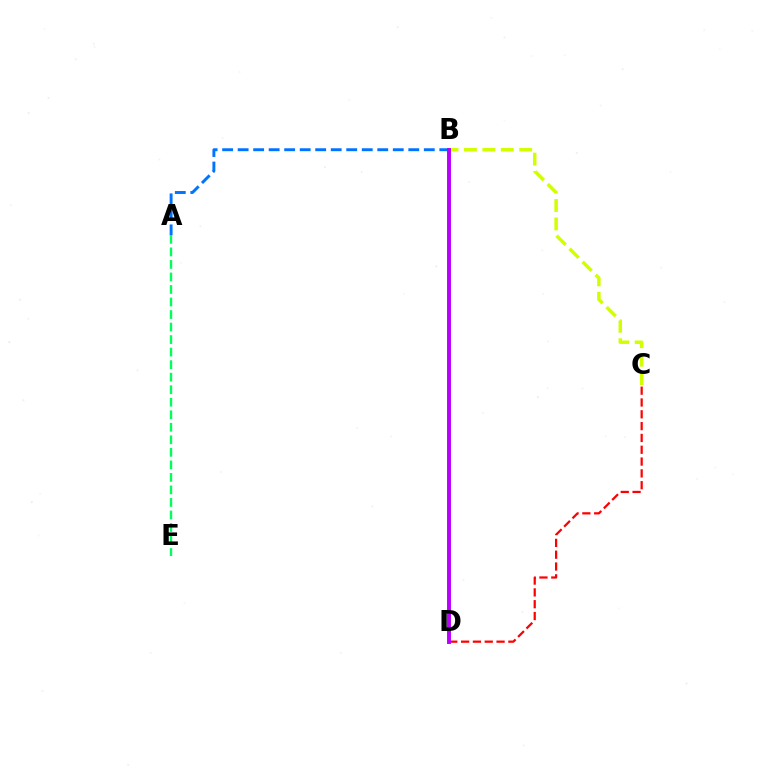{('A', 'B'): [{'color': '#0074ff', 'line_style': 'dashed', 'thickness': 2.11}], ('A', 'E'): [{'color': '#00ff5c', 'line_style': 'dashed', 'thickness': 1.7}], ('C', 'D'): [{'color': '#ff0000', 'line_style': 'dashed', 'thickness': 1.61}], ('B', 'C'): [{'color': '#d1ff00', 'line_style': 'dashed', 'thickness': 2.5}], ('B', 'D'): [{'color': '#b900ff', 'line_style': 'solid', 'thickness': 2.83}]}